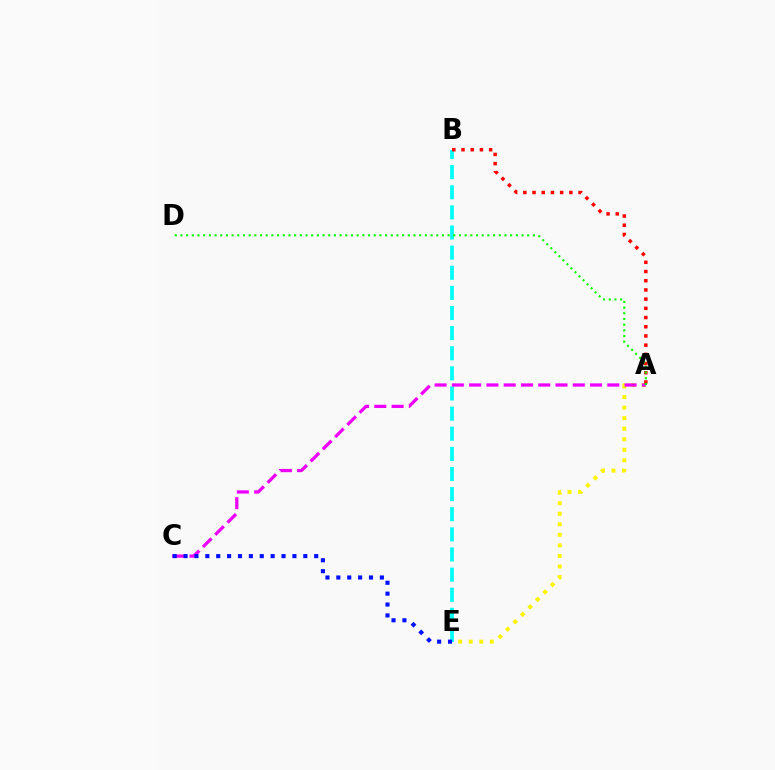{('A', 'E'): [{'color': '#fcf500', 'line_style': 'dotted', 'thickness': 2.86}], ('B', 'E'): [{'color': '#00fff6', 'line_style': 'dashed', 'thickness': 2.73}], ('A', 'C'): [{'color': '#ee00ff', 'line_style': 'dashed', 'thickness': 2.35}], ('A', 'B'): [{'color': '#ff0000', 'line_style': 'dotted', 'thickness': 2.5}], ('C', 'E'): [{'color': '#0010ff', 'line_style': 'dotted', 'thickness': 2.96}], ('A', 'D'): [{'color': '#08ff00', 'line_style': 'dotted', 'thickness': 1.54}]}